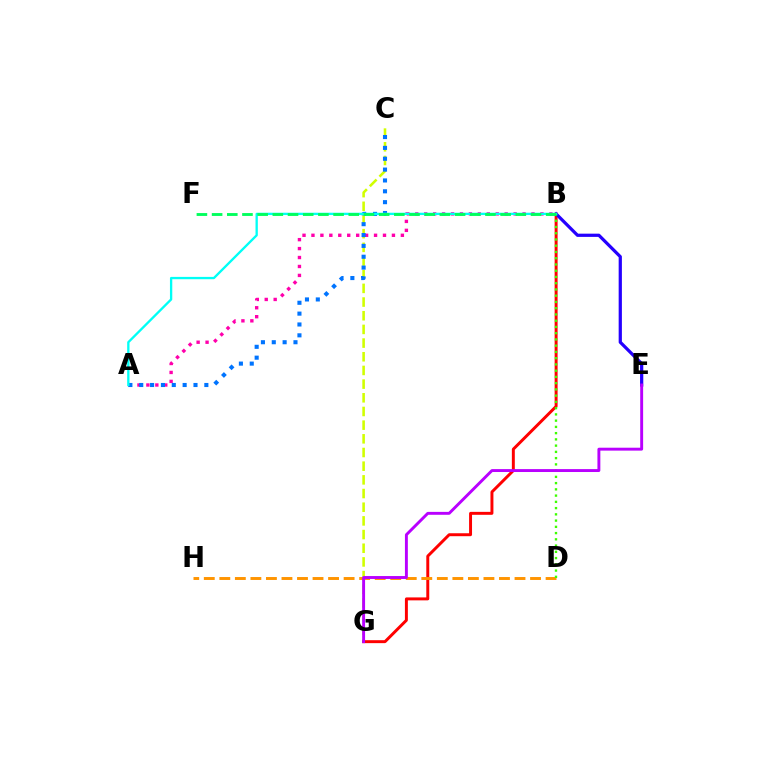{('C', 'G'): [{'color': '#d1ff00', 'line_style': 'dashed', 'thickness': 1.86}], ('B', 'G'): [{'color': '#ff0000', 'line_style': 'solid', 'thickness': 2.12}], ('A', 'B'): [{'color': '#ff00ac', 'line_style': 'dotted', 'thickness': 2.43}, {'color': '#00fff6', 'line_style': 'solid', 'thickness': 1.67}], ('B', 'E'): [{'color': '#2500ff', 'line_style': 'solid', 'thickness': 2.32}], ('D', 'H'): [{'color': '#ff9400', 'line_style': 'dashed', 'thickness': 2.11}], ('B', 'D'): [{'color': '#3dff00', 'line_style': 'dotted', 'thickness': 1.7}], ('A', 'C'): [{'color': '#0074ff', 'line_style': 'dotted', 'thickness': 2.95}], ('E', 'G'): [{'color': '#b900ff', 'line_style': 'solid', 'thickness': 2.09}], ('B', 'F'): [{'color': '#00ff5c', 'line_style': 'dashed', 'thickness': 2.06}]}